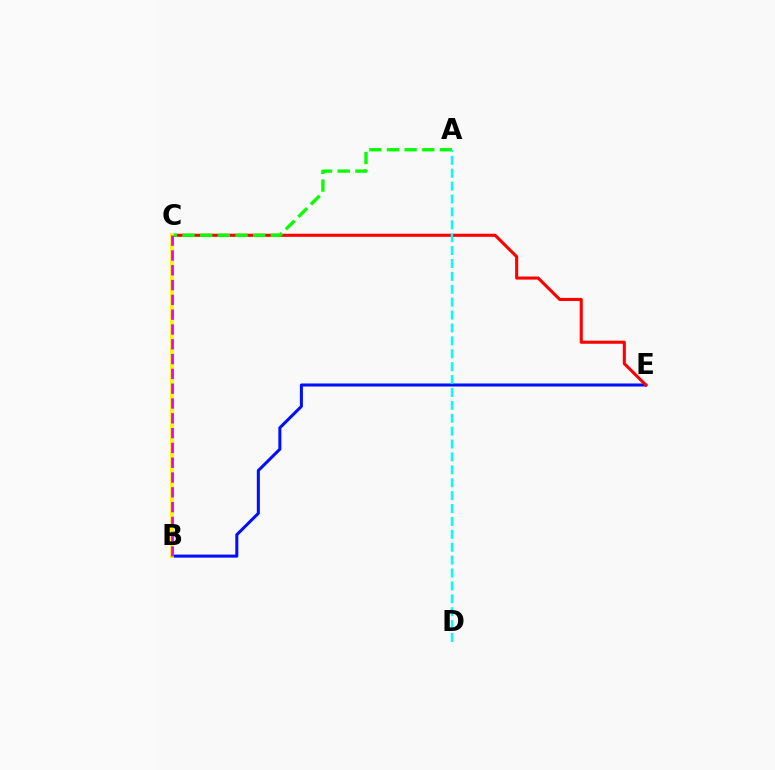{('B', 'E'): [{'color': '#0010ff', 'line_style': 'solid', 'thickness': 2.19}], ('C', 'E'): [{'color': '#ff0000', 'line_style': 'solid', 'thickness': 2.22}], ('A', 'C'): [{'color': '#08ff00', 'line_style': 'dashed', 'thickness': 2.4}], ('A', 'D'): [{'color': '#00fff6', 'line_style': 'dashed', 'thickness': 1.75}], ('B', 'C'): [{'color': '#fcf500', 'line_style': 'solid', 'thickness': 2.77}, {'color': '#ee00ff', 'line_style': 'dashed', 'thickness': 2.01}]}